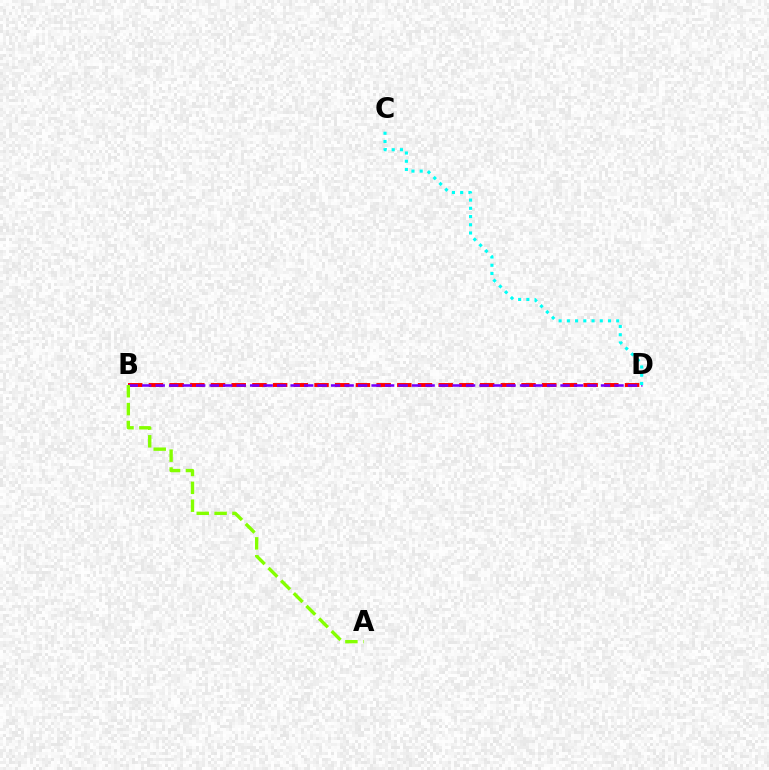{('B', 'D'): [{'color': '#ff0000', 'line_style': 'dashed', 'thickness': 2.81}, {'color': '#7200ff', 'line_style': 'dashed', 'thickness': 1.83}], ('C', 'D'): [{'color': '#00fff6', 'line_style': 'dotted', 'thickness': 2.23}], ('A', 'B'): [{'color': '#84ff00', 'line_style': 'dashed', 'thickness': 2.43}]}